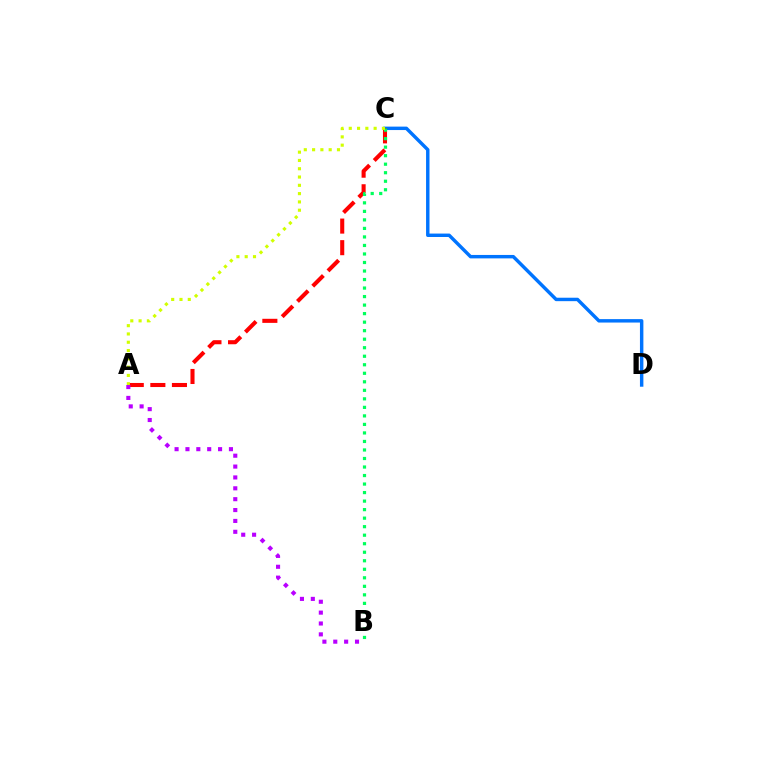{('C', 'D'): [{'color': '#0074ff', 'line_style': 'solid', 'thickness': 2.47}], ('A', 'C'): [{'color': '#ff0000', 'line_style': 'dashed', 'thickness': 2.93}, {'color': '#d1ff00', 'line_style': 'dotted', 'thickness': 2.25}], ('A', 'B'): [{'color': '#b900ff', 'line_style': 'dotted', 'thickness': 2.95}], ('B', 'C'): [{'color': '#00ff5c', 'line_style': 'dotted', 'thickness': 2.32}]}